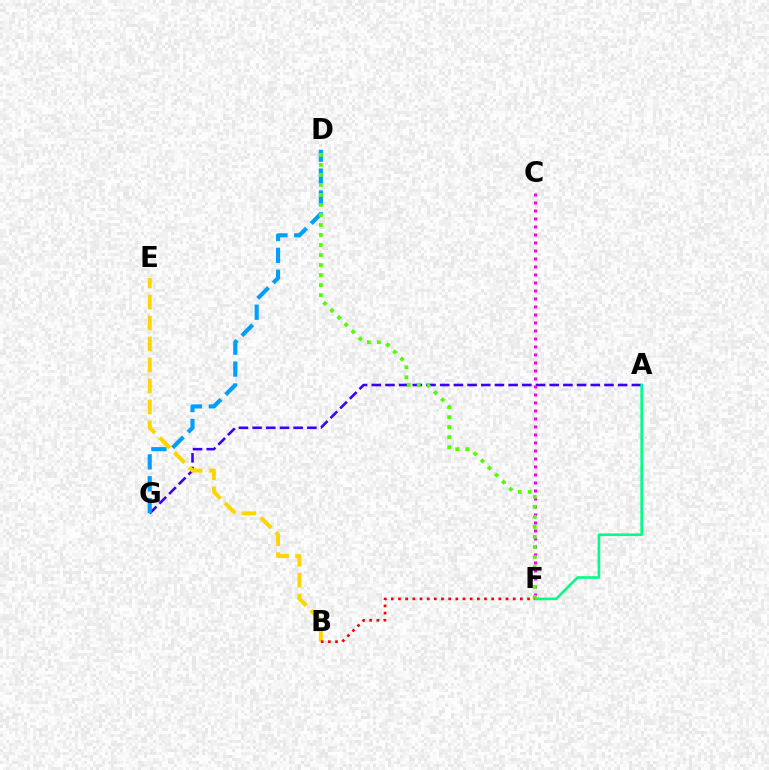{('A', 'G'): [{'color': '#3700ff', 'line_style': 'dashed', 'thickness': 1.86}], ('A', 'F'): [{'color': '#00ff86', 'line_style': 'solid', 'thickness': 1.89}], ('D', 'G'): [{'color': '#009eff', 'line_style': 'dashed', 'thickness': 2.98}], ('B', 'E'): [{'color': '#ffd500', 'line_style': 'dashed', 'thickness': 2.85}], ('C', 'F'): [{'color': '#ff00ed', 'line_style': 'dotted', 'thickness': 2.17}], ('D', 'F'): [{'color': '#4fff00', 'line_style': 'dotted', 'thickness': 2.72}], ('B', 'F'): [{'color': '#ff0000', 'line_style': 'dotted', 'thickness': 1.95}]}